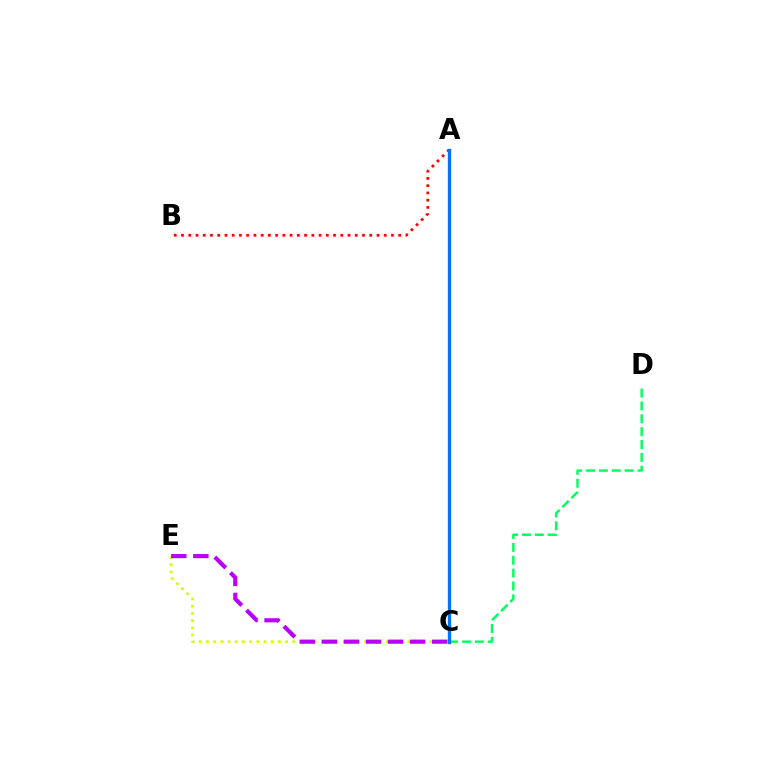{('C', 'D'): [{'color': '#00ff5c', 'line_style': 'dashed', 'thickness': 1.75}], ('C', 'E'): [{'color': '#d1ff00', 'line_style': 'dotted', 'thickness': 1.96}, {'color': '#b900ff', 'line_style': 'dashed', 'thickness': 3.0}], ('A', 'B'): [{'color': '#ff0000', 'line_style': 'dotted', 'thickness': 1.97}], ('A', 'C'): [{'color': '#0074ff', 'line_style': 'solid', 'thickness': 2.4}]}